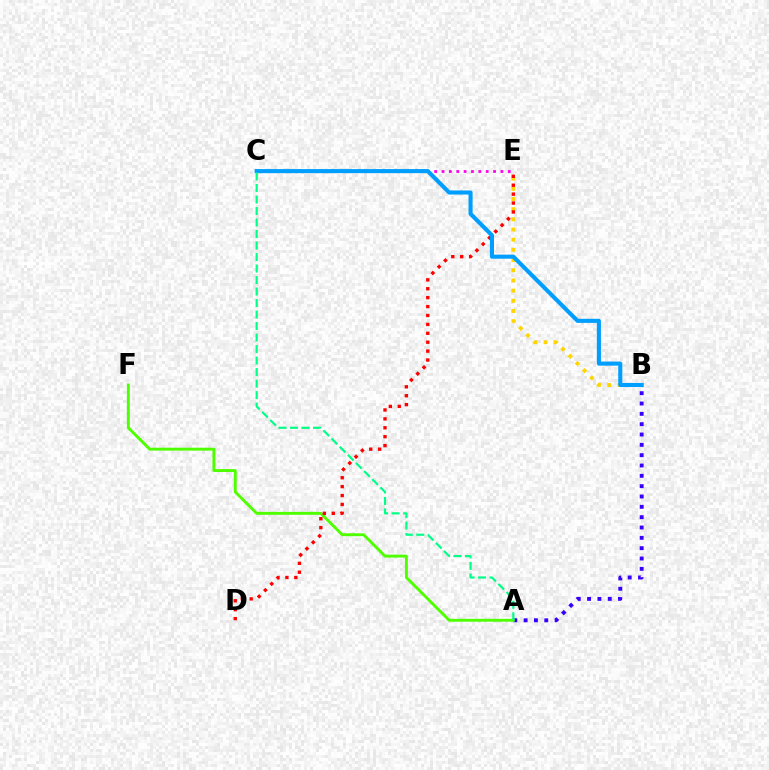{('A', 'B'): [{'color': '#3700ff', 'line_style': 'dotted', 'thickness': 2.81}], ('B', 'E'): [{'color': '#ffd500', 'line_style': 'dotted', 'thickness': 2.77}], ('A', 'F'): [{'color': '#4fff00', 'line_style': 'solid', 'thickness': 2.09}], ('D', 'E'): [{'color': '#ff0000', 'line_style': 'dotted', 'thickness': 2.42}], ('C', 'E'): [{'color': '#ff00ed', 'line_style': 'dotted', 'thickness': 2.0}], ('B', 'C'): [{'color': '#009eff', 'line_style': 'solid', 'thickness': 2.95}], ('A', 'C'): [{'color': '#00ff86', 'line_style': 'dashed', 'thickness': 1.56}]}